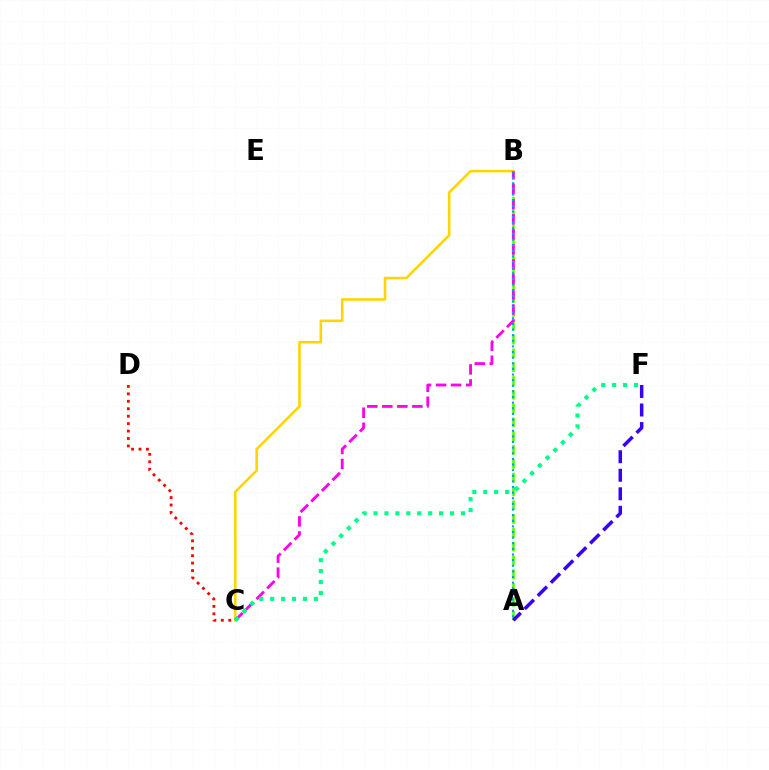{('A', 'B'): [{'color': '#4fff00', 'line_style': 'dashed', 'thickness': 1.88}, {'color': '#009eff', 'line_style': 'dotted', 'thickness': 1.53}], ('B', 'C'): [{'color': '#ffd500', 'line_style': 'solid', 'thickness': 1.86}, {'color': '#ff00ed', 'line_style': 'dashed', 'thickness': 2.04}], ('C', 'D'): [{'color': '#ff0000', 'line_style': 'dotted', 'thickness': 2.02}], ('C', 'F'): [{'color': '#00ff86', 'line_style': 'dotted', 'thickness': 2.97}], ('A', 'F'): [{'color': '#3700ff', 'line_style': 'dashed', 'thickness': 2.52}]}